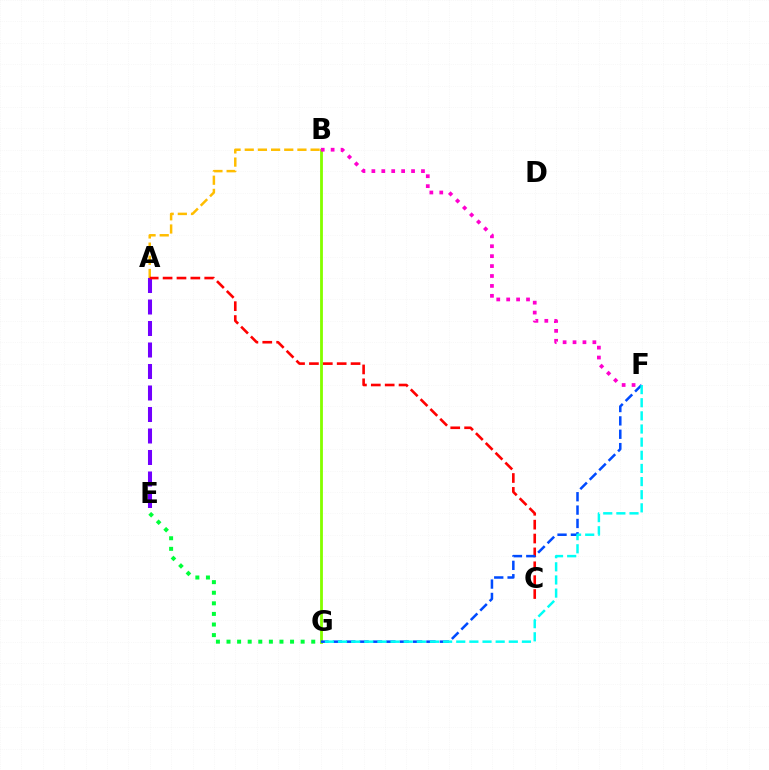{('A', 'B'): [{'color': '#ffbd00', 'line_style': 'dashed', 'thickness': 1.79}], ('B', 'G'): [{'color': '#84ff00', 'line_style': 'solid', 'thickness': 2.03}], ('A', 'E'): [{'color': '#7200ff', 'line_style': 'dashed', 'thickness': 2.92}], ('A', 'C'): [{'color': '#ff0000', 'line_style': 'dashed', 'thickness': 1.89}], ('F', 'G'): [{'color': '#004bff', 'line_style': 'dashed', 'thickness': 1.82}, {'color': '#00fff6', 'line_style': 'dashed', 'thickness': 1.78}], ('E', 'G'): [{'color': '#00ff39', 'line_style': 'dotted', 'thickness': 2.88}], ('B', 'F'): [{'color': '#ff00cf', 'line_style': 'dotted', 'thickness': 2.7}]}